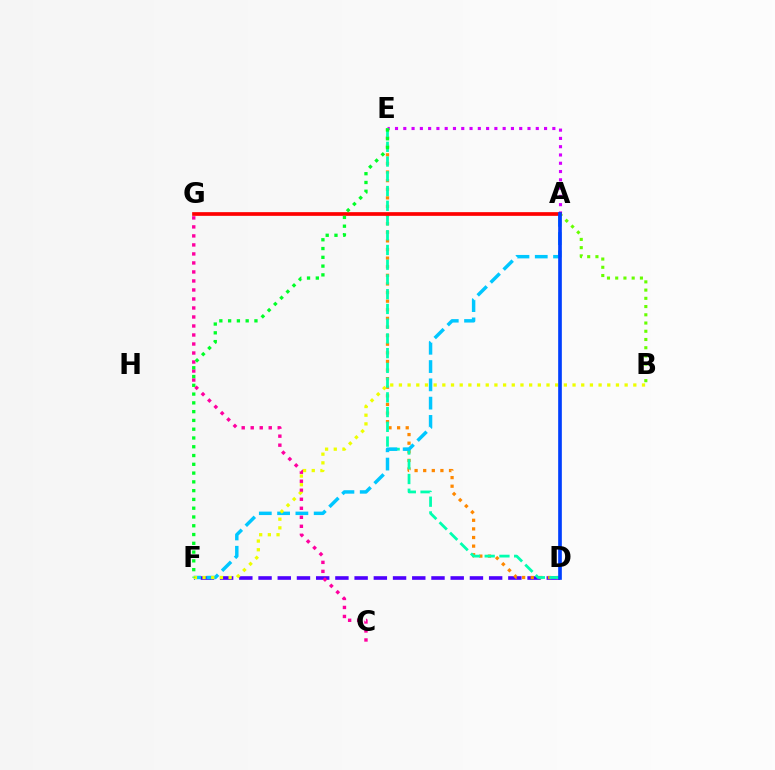{('D', 'F'): [{'color': '#4f00ff', 'line_style': 'dashed', 'thickness': 2.61}], ('A', 'E'): [{'color': '#d600ff', 'line_style': 'dotted', 'thickness': 2.25}], ('C', 'G'): [{'color': '#ff00a0', 'line_style': 'dotted', 'thickness': 2.45}], ('D', 'E'): [{'color': '#ff8800', 'line_style': 'dotted', 'thickness': 2.34}, {'color': '#00ffaf', 'line_style': 'dashed', 'thickness': 2.0}], ('A', 'F'): [{'color': '#00c7ff', 'line_style': 'dashed', 'thickness': 2.48}], ('A', 'B'): [{'color': '#66ff00', 'line_style': 'dotted', 'thickness': 2.24}], ('B', 'F'): [{'color': '#eeff00', 'line_style': 'dotted', 'thickness': 2.36}], ('A', 'G'): [{'color': '#ff0000', 'line_style': 'solid', 'thickness': 2.66}], ('A', 'D'): [{'color': '#003fff', 'line_style': 'solid', 'thickness': 2.64}], ('E', 'F'): [{'color': '#00ff27', 'line_style': 'dotted', 'thickness': 2.38}]}